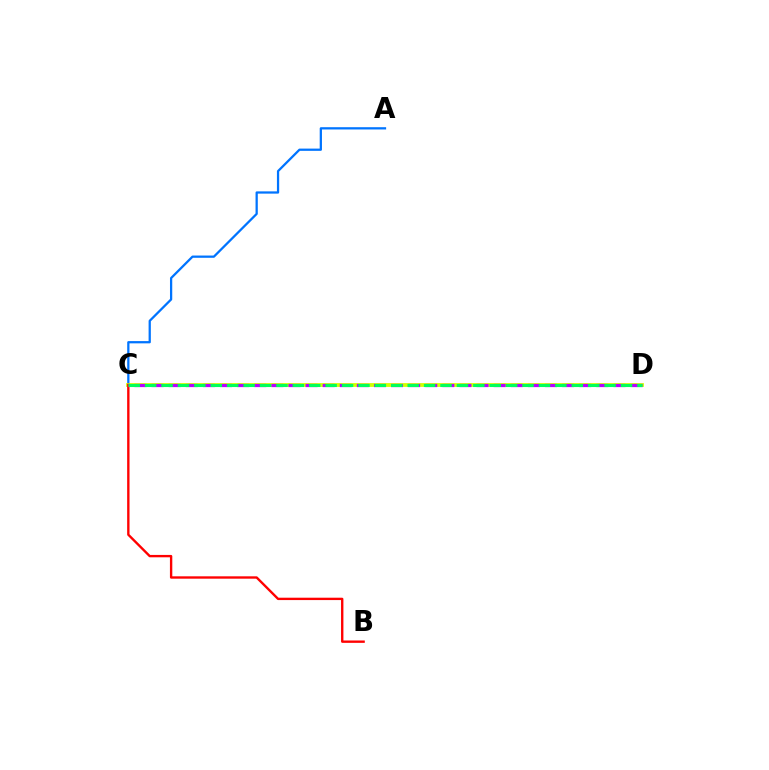{('A', 'C'): [{'color': '#0074ff', 'line_style': 'solid', 'thickness': 1.63}], ('C', 'D'): [{'color': '#d1ff00', 'line_style': 'solid', 'thickness': 2.73}, {'color': '#b900ff', 'line_style': 'dashed', 'thickness': 2.32}, {'color': '#00ff5c', 'line_style': 'dashed', 'thickness': 2.23}], ('B', 'C'): [{'color': '#ff0000', 'line_style': 'solid', 'thickness': 1.7}]}